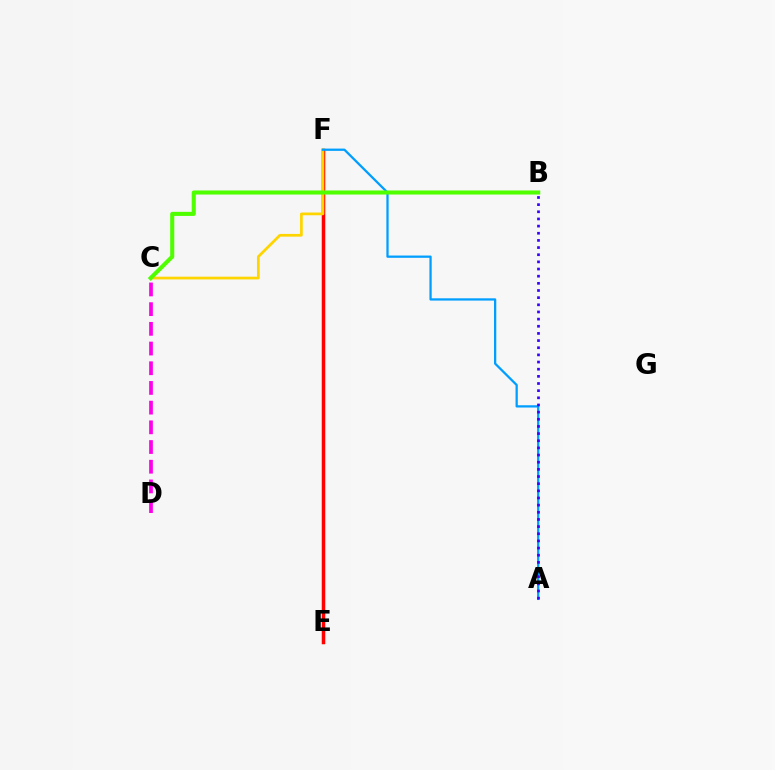{('E', 'F'): [{'color': '#00ff86', 'line_style': 'solid', 'thickness': 2.24}, {'color': '#ff0000', 'line_style': 'solid', 'thickness': 2.5}], ('C', 'D'): [{'color': '#ff00ed', 'line_style': 'dashed', 'thickness': 2.68}], ('C', 'F'): [{'color': '#ffd500', 'line_style': 'solid', 'thickness': 1.97}], ('A', 'F'): [{'color': '#009eff', 'line_style': 'solid', 'thickness': 1.64}], ('A', 'B'): [{'color': '#3700ff', 'line_style': 'dotted', 'thickness': 1.94}], ('B', 'C'): [{'color': '#4fff00', 'line_style': 'solid', 'thickness': 2.94}]}